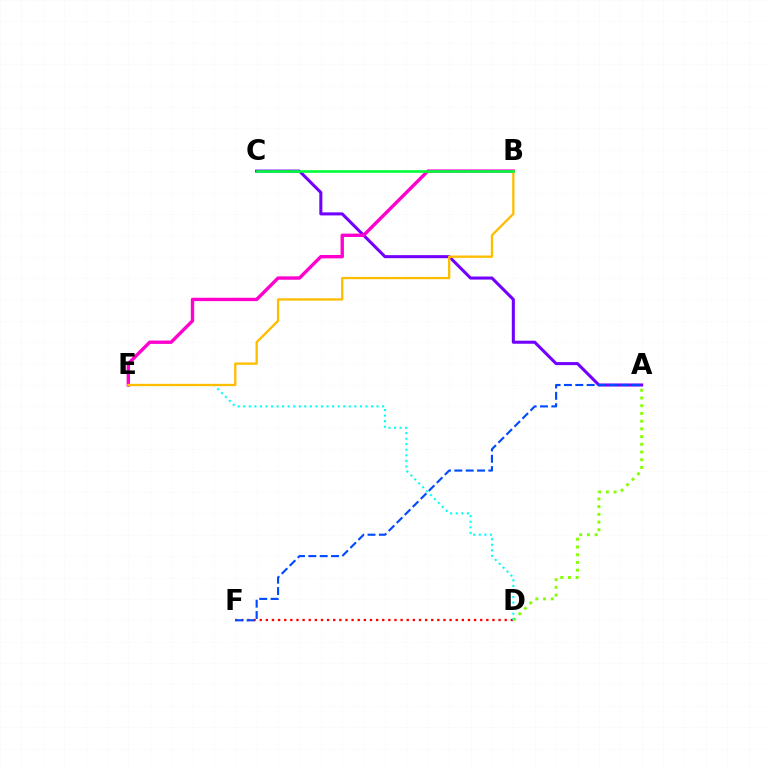{('A', 'D'): [{'color': '#84ff00', 'line_style': 'dotted', 'thickness': 2.1}], ('A', 'C'): [{'color': '#7200ff', 'line_style': 'solid', 'thickness': 2.2}], ('B', 'E'): [{'color': '#ff00cf', 'line_style': 'solid', 'thickness': 2.43}, {'color': '#ffbd00', 'line_style': 'solid', 'thickness': 1.66}], ('D', 'F'): [{'color': '#ff0000', 'line_style': 'dotted', 'thickness': 1.66}], ('A', 'F'): [{'color': '#004bff', 'line_style': 'dashed', 'thickness': 1.54}], ('D', 'E'): [{'color': '#00fff6', 'line_style': 'dotted', 'thickness': 1.51}], ('B', 'C'): [{'color': '#00ff39', 'line_style': 'solid', 'thickness': 1.88}]}